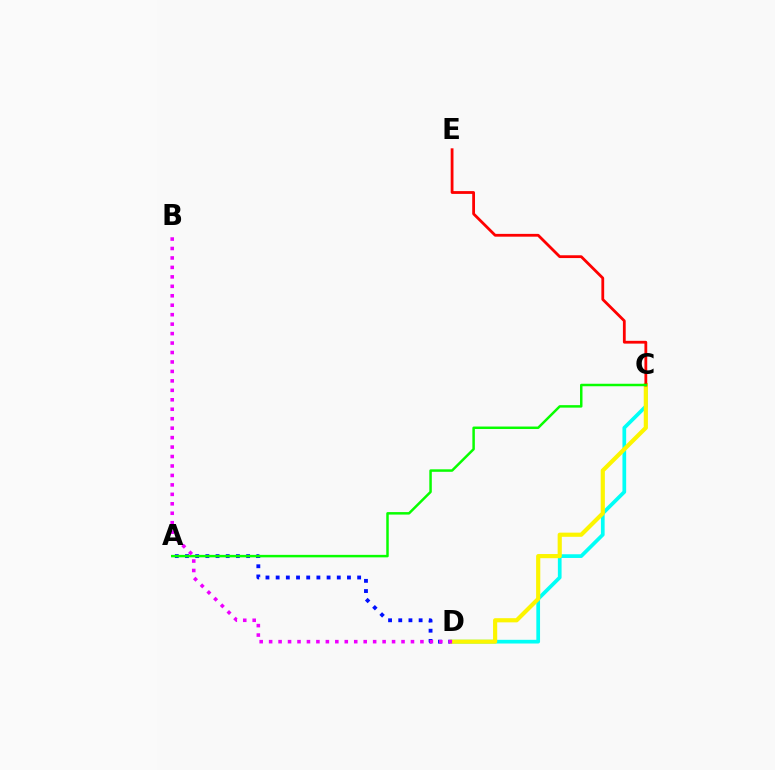{('A', 'D'): [{'color': '#0010ff', 'line_style': 'dotted', 'thickness': 2.77}], ('C', 'D'): [{'color': '#00fff6', 'line_style': 'solid', 'thickness': 2.66}, {'color': '#fcf500', 'line_style': 'solid', 'thickness': 3.0}], ('C', 'E'): [{'color': '#ff0000', 'line_style': 'solid', 'thickness': 2.01}], ('A', 'C'): [{'color': '#08ff00', 'line_style': 'solid', 'thickness': 1.79}], ('B', 'D'): [{'color': '#ee00ff', 'line_style': 'dotted', 'thickness': 2.57}]}